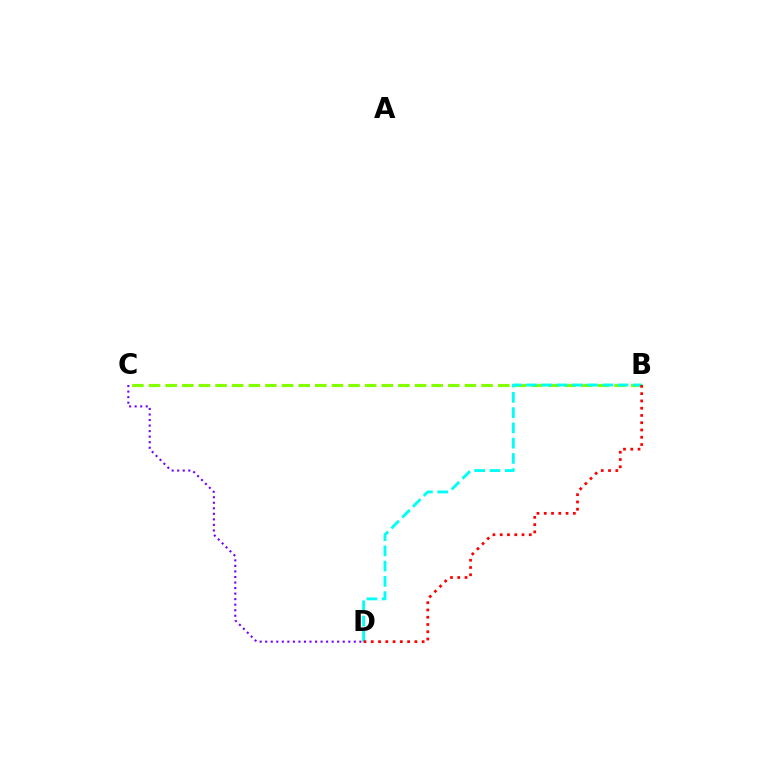{('B', 'C'): [{'color': '#84ff00', 'line_style': 'dashed', 'thickness': 2.26}], ('B', 'D'): [{'color': '#00fff6', 'line_style': 'dashed', 'thickness': 2.07}, {'color': '#ff0000', 'line_style': 'dotted', 'thickness': 1.98}], ('C', 'D'): [{'color': '#7200ff', 'line_style': 'dotted', 'thickness': 1.5}]}